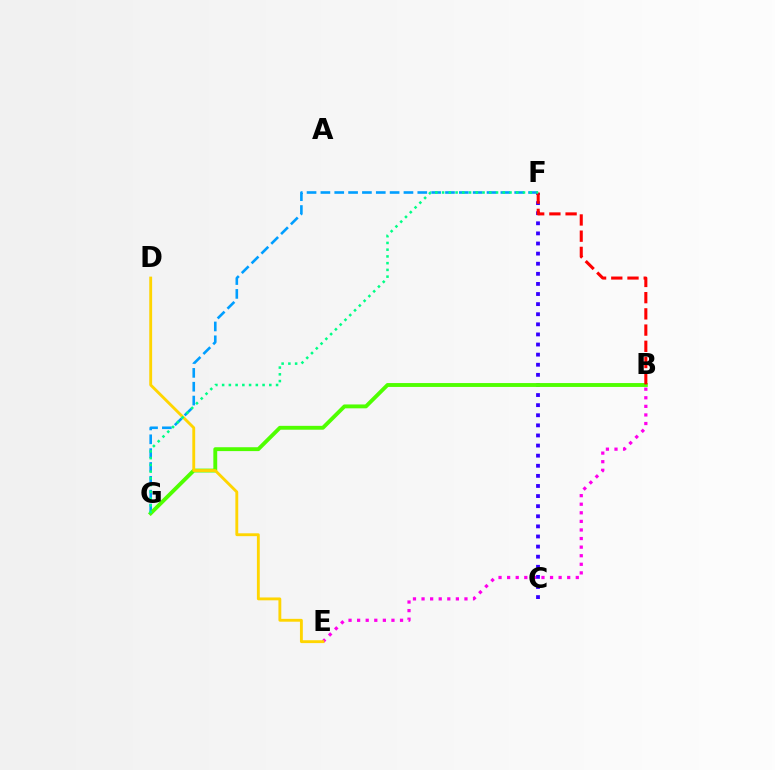{('F', 'G'): [{'color': '#009eff', 'line_style': 'dashed', 'thickness': 1.88}, {'color': '#00ff86', 'line_style': 'dotted', 'thickness': 1.83}], ('B', 'E'): [{'color': '#ff00ed', 'line_style': 'dotted', 'thickness': 2.33}], ('C', 'F'): [{'color': '#3700ff', 'line_style': 'dotted', 'thickness': 2.74}], ('B', 'G'): [{'color': '#4fff00', 'line_style': 'solid', 'thickness': 2.79}], ('D', 'E'): [{'color': '#ffd500', 'line_style': 'solid', 'thickness': 2.06}], ('B', 'F'): [{'color': '#ff0000', 'line_style': 'dashed', 'thickness': 2.2}]}